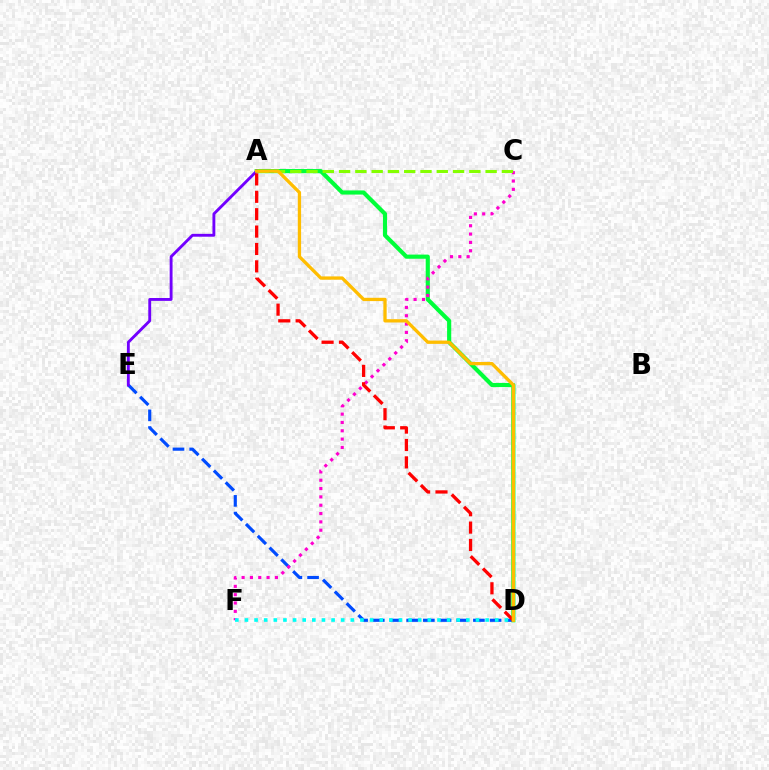{('A', 'D'): [{'color': '#00ff39', 'line_style': 'solid', 'thickness': 2.98}, {'color': '#ff0000', 'line_style': 'dashed', 'thickness': 2.36}, {'color': '#ffbd00', 'line_style': 'solid', 'thickness': 2.37}], ('D', 'E'): [{'color': '#004bff', 'line_style': 'dashed', 'thickness': 2.27}], ('C', 'F'): [{'color': '#ff00cf', 'line_style': 'dotted', 'thickness': 2.26}], ('A', 'E'): [{'color': '#7200ff', 'line_style': 'solid', 'thickness': 2.07}], ('A', 'C'): [{'color': '#84ff00', 'line_style': 'dashed', 'thickness': 2.21}], ('D', 'F'): [{'color': '#00fff6', 'line_style': 'dotted', 'thickness': 2.62}]}